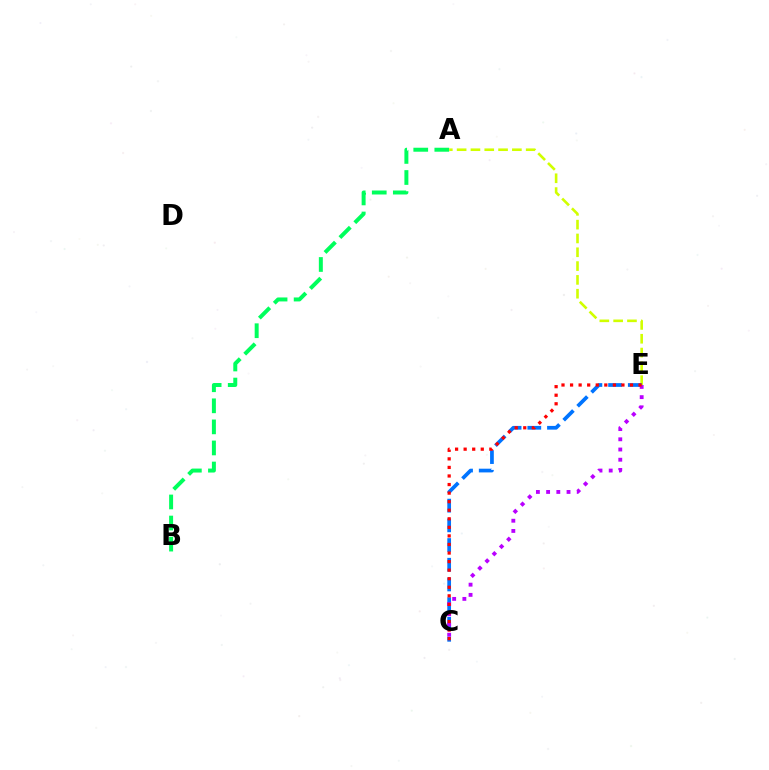{('A', 'B'): [{'color': '#00ff5c', 'line_style': 'dashed', 'thickness': 2.86}], ('A', 'E'): [{'color': '#d1ff00', 'line_style': 'dashed', 'thickness': 1.88}], ('C', 'E'): [{'color': '#0074ff', 'line_style': 'dashed', 'thickness': 2.68}, {'color': '#b900ff', 'line_style': 'dotted', 'thickness': 2.77}, {'color': '#ff0000', 'line_style': 'dotted', 'thickness': 2.33}]}